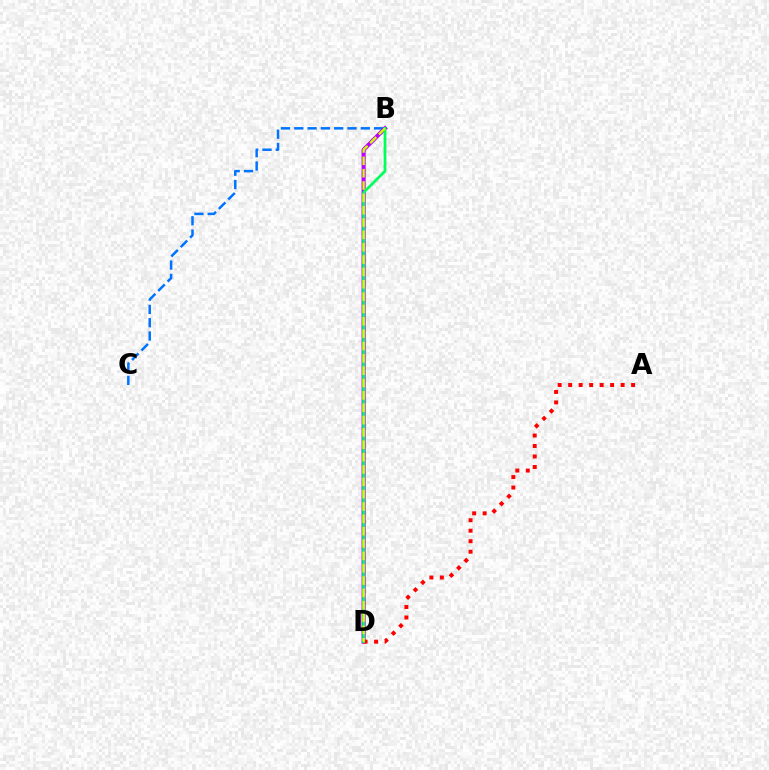{('B', 'C'): [{'color': '#0074ff', 'line_style': 'dashed', 'thickness': 1.81}], ('B', 'D'): [{'color': '#b900ff', 'line_style': 'solid', 'thickness': 2.94}, {'color': '#00ff5c', 'line_style': 'solid', 'thickness': 1.97}, {'color': '#d1ff00', 'line_style': 'dashed', 'thickness': 1.68}], ('A', 'D'): [{'color': '#ff0000', 'line_style': 'dotted', 'thickness': 2.85}]}